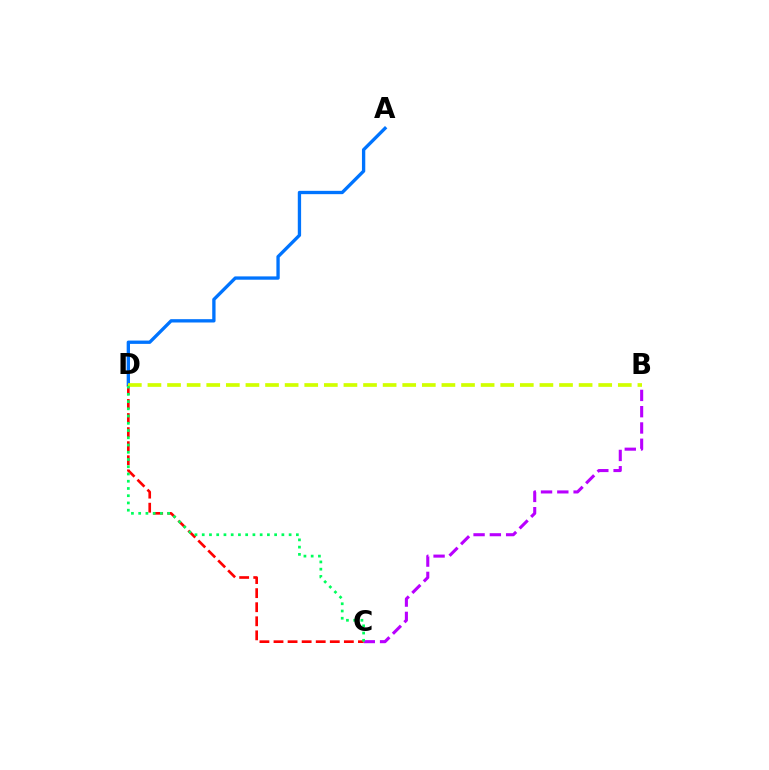{('A', 'D'): [{'color': '#0074ff', 'line_style': 'solid', 'thickness': 2.39}], ('B', 'C'): [{'color': '#b900ff', 'line_style': 'dashed', 'thickness': 2.21}], ('C', 'D'): [{'color': '#ff0000', 'line_style': 'dashed', 'thickness': 1.91}, {'color': '#00ff5c', 'line_style': 'dotted', 'thickness': 1.97}], ('B', 'D'): [{'color': '#d1ff00', 'line_style': 'dashed', 'thickness': 2.66}]}